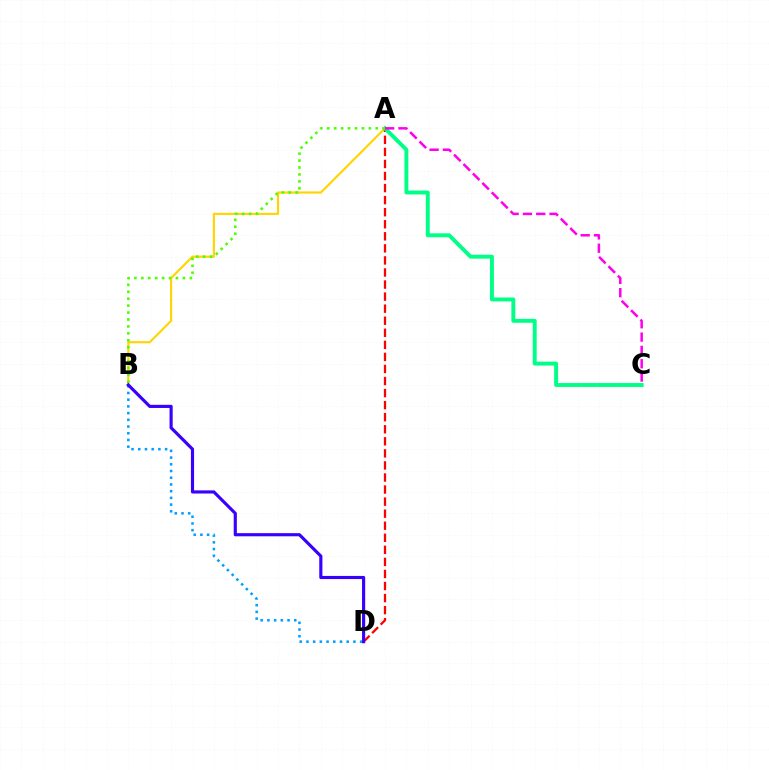{('A', 'B'): [{'color': '#ffd500', 'line_style': 'solid', 'thickness': 1.54}, {'color': '#4fff00', 'line_style': 'dotted', 'thickness': 1.88}], ('B', 'D'): [{'color': '#009eff', 'line_style': 'dotted', 'thickness': 1.82}, {'color': '#3700ff', 'line_style': 'solid', 'thickness': 2.26}], ('A', 'D'): [{'color': '#ff0000', 'line_style': 'dashed', 'thickness': 1.64}], ('A', 'C'): [{'color': '#00ff86', 'line_style': 'solid', 'thickness': 2.82}, {'color': '#ff00ed', 'line_style': 'dashed', 'thickness': 1.81}]}